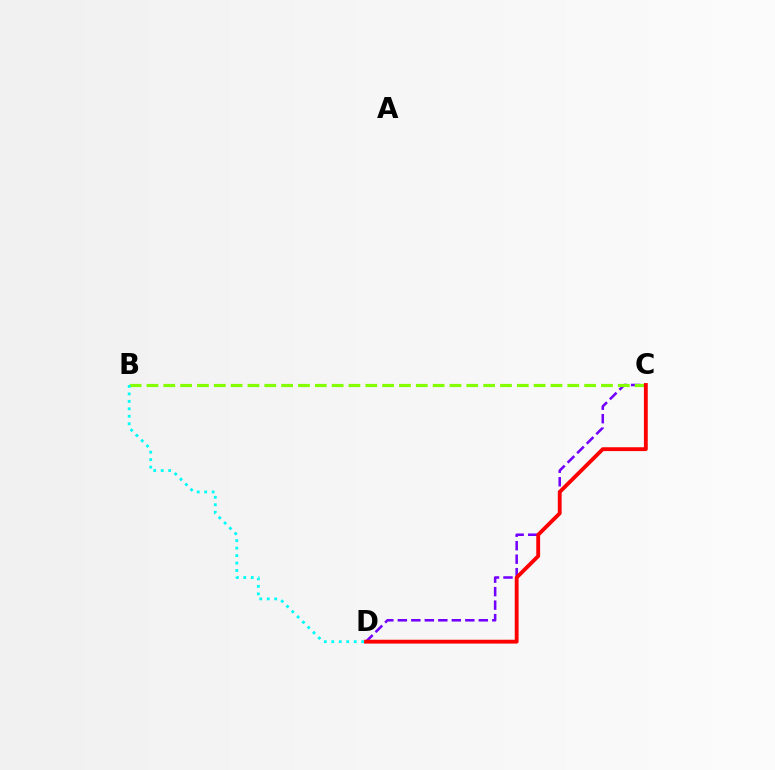{('C', 'D'): [{'color': '#7200ff', 'line_style': 'dashed', 'thickness': 1.83}, {'color': '#ff0000', 'line_style': 'solid', 'thickness': 2.77}], ('B', 'C'): [{'color': '#84ff00', 'line_style': 'dashed', 'thickness': 2.29}], ('B', 'D'): [{'color': '#00fff6', 'line_style': 'dotted', 'thickness': 2.03}]}